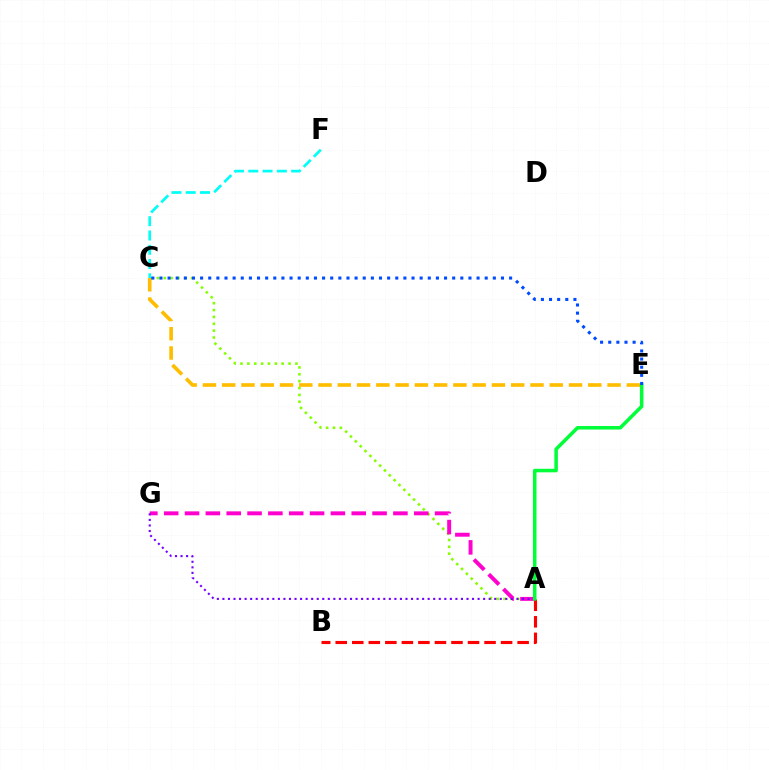{('A', 'C'): [{'color': '#84ff00', 'line_style': 'dotted', 'thickness': 1.86}], ('A', 'G'): [{'color': '#ff00cf', 'line_style': 'dashed', 'thickness': 2.83}, {'color': '#7200ff', 'line_style': 'dotted', 'thickness': 1.51}], ('C', 'E'): [{'color': '#ffbd00', 'line_style': 'dashed', 'thickness': 2.62}, {'color': '#004bff', 'line_style': 'dotted', 'thickness': 2.21}], ('A', 'B'): [{'color': '#ff0000', 'line_style': 'dashed', 'thickness': 2.25}], ('C', 'F'): [{'color': '#00fff6', 'line_style': 'dashed', 'thickness': 1.94}], ('A', 'E'): [{'color': '#00ff39', 'line_style': 'solid', 'thickness': 2.54}]}